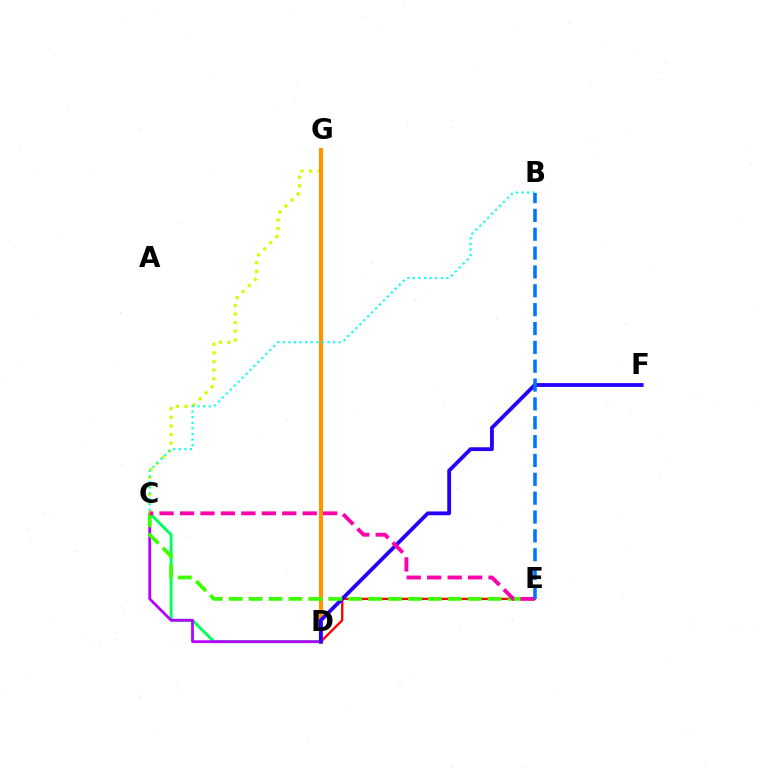{('C', 'D'): [{'color': '#00ff5c', 'line_style': 'solid', 'thickness': 2.1}, {'color': '#b900ff', 'line_style': 'solid', 'thickness': 2.01}], ('C', 'G'): [{'color': '#d1ff00', 'line_style': 'dotted', 'thickness': 2.34}], ('D', 'G'): [{'color': '#ff9400', 'line_style': 'solid', 'thickness': 2.96}], ('B', 'C'): [{'color': '#00fff6', 'line_style': 'dotted', 'thickness': 1.52}], ('D', 'E'): [{'color': '#ff0000', 'line_style': 'solid', 'thickness': 1.66}], ('D', 'F'): [{'color': '#2500ff', 'line_style': 'solid', 'thickness': 2.74}], ('C', 'E'): [{'color': '#3dff00', 'line_style': 'dashed', 'thickness': 2.71}, {'color': '#ff00ac', 'line_style': 'dashed', 'thickness': 2.78}], ('B', 'E'): [{'color': '#0074ff', 'line_style': 'dashed', 'thickness': 2.56}]}